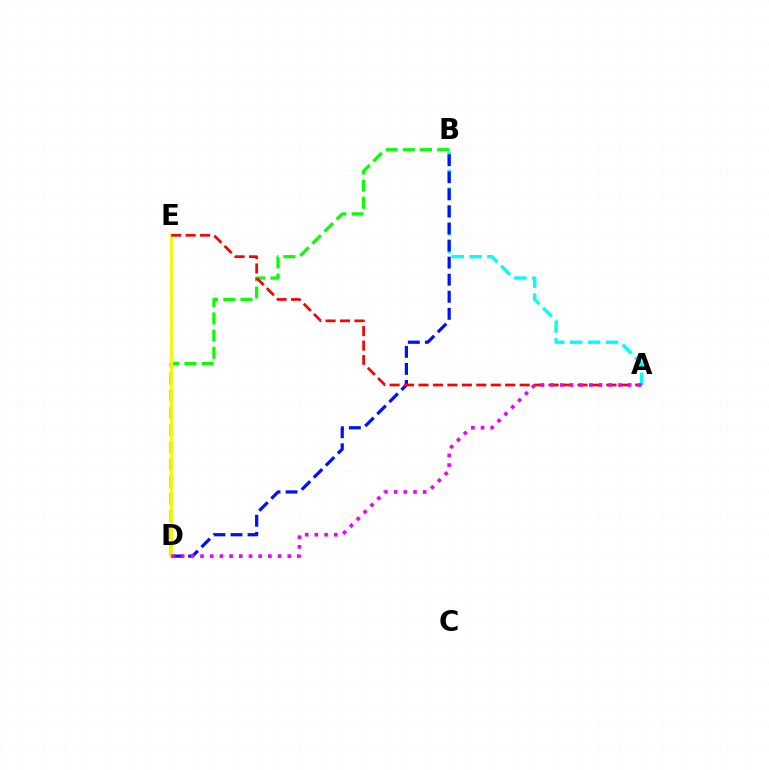{('B', 'D'): [{'color': '#08ff00', 'line_style': 'dashed', 'thickness': 2.33}, {'color': '#0010ff', 'line_style': 'dashed', 'thickness': 2.32}], ('A', 'B'): [{'color': '#00fff6', 'line_style': 'dashed', 'thickness': 2.43}], ('D', 'E'): [{'color': '#fcf500', 'line_style': 'solid', 'thickness': 2.04}], ('A', 'E'): [{'color': '#ff0000', 'line_style': 'dashed', 'thickness': 1.96}], ('A', 'D'): [{'color': '#ee00ff', 'line_style': 'dotted', 'thickness': 2.63}]}